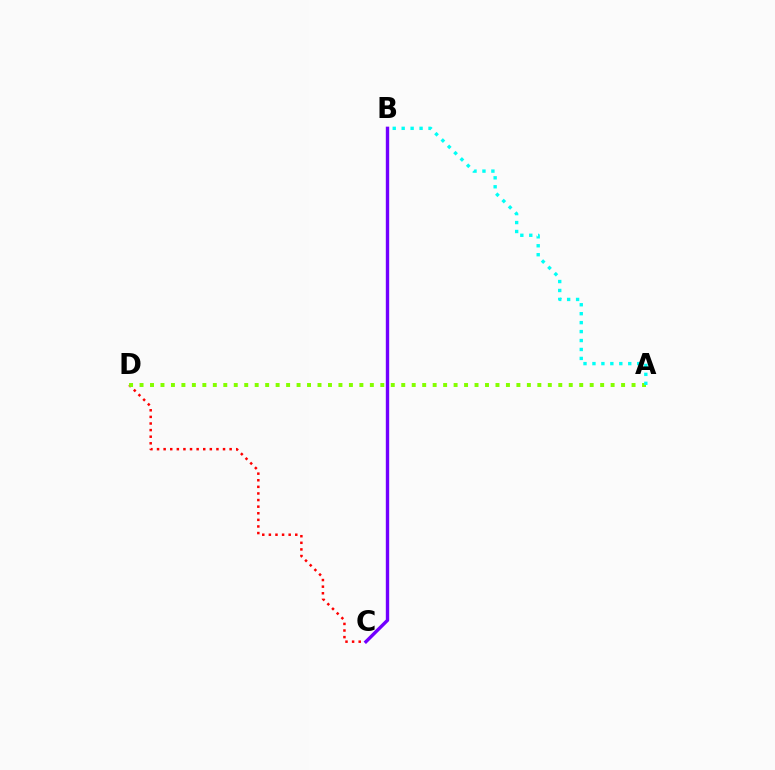{('C', 'D'): [{'color': '#ff0000', 'line_style': 'dotted', 'thickness': 1.79}], ('A', 'D'): [{'color': '#84ff00', 'line_style': 'dotted', 'thickness': 2.84}], ('A', 'B'): [{'color': '#00fff6', 'line_style': 'dotted', 'thickness': 2.43}], ('B', 'C'): [{'color': '#7200ff', 'line_style': 'solid', 'thickness': 2.42}]}